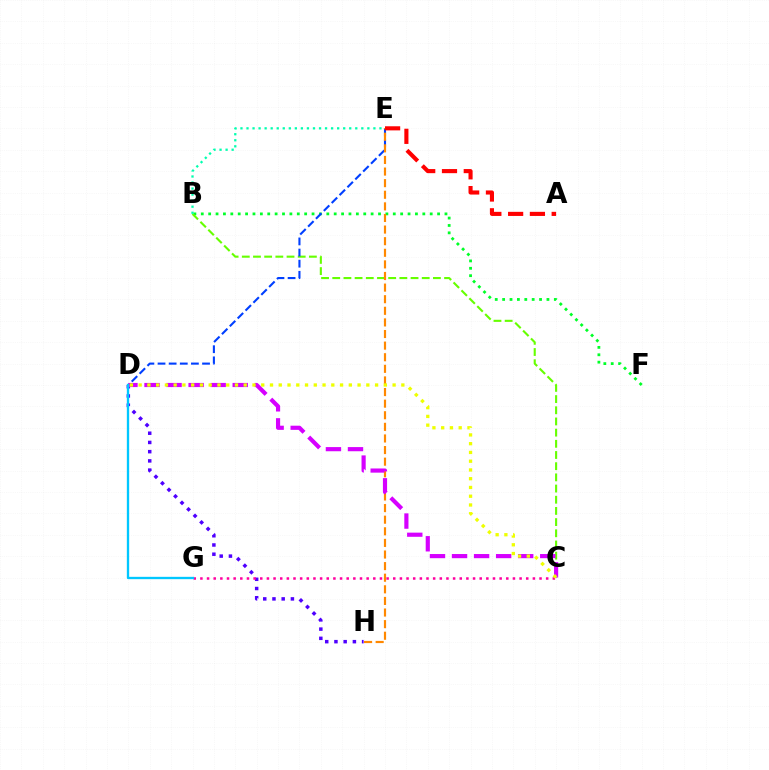{('B', 'F'): [{'color': '#00ff27', 'line_style': 'dotted', 'thickness': 2.01}], ('D', 'H'): [{'color': '#4f00ff', 'line_style': 'dotted', 'thickness': 2.51}], ('C', 'G'): [{'color': '#ff00a0', 'line_style': 'dotted', 'thickness': 1.81}], ('B', 'C'): [{'color': '#66ff00', 'line_style': 'dashed', 'thickness': 1.52}], ('D', 'E'): [{'color': '#003fff', 'line_style': 'dashed', 'thickness': 1.51}], ('E', 'H'): [{'color': '#ff8800', 'line_style': 'dashed', 'thickness': 1.58}], ('C', 'D'): [{'color': '#d600ff', 'line_style': 'dashed', 'thickness': 3.0}, {'color': '#eeff00', 'line_style': 'dotted', 'thickness': 2.38}], ('A', 'E'): [{'color': '#ff0000', 'line_style': 'dashed', 'thickness': 2.96}], ('B', 'E'): [{'color': '#00ffaf', 'line_style': 'dotted', 'thickness': 1.64}], ('D', 'G'): [{'color': '#00c7ff', 'line_style': 'solid', 'thickness': 1.68}]}